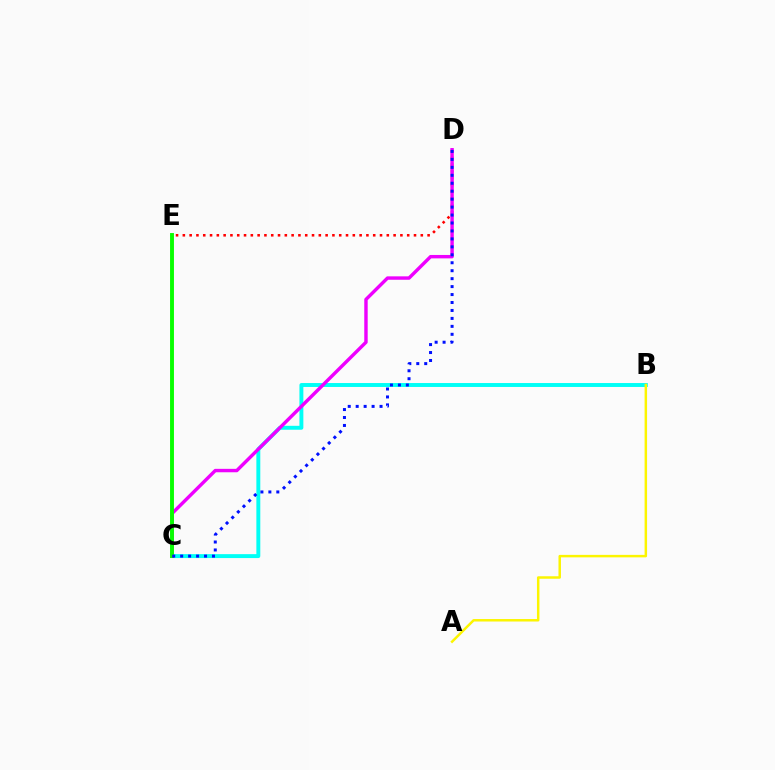{('D', 'E'): [{'color': '#ff0000', 'line_style': 'dotted', 'thickness': 1.85}], ('B', 'C'): [{'color': '#00fff6', 'line_style': 'solid', 'thickness': 2.82}], ('A', 'B'): [{'color': '#fcf500', 'line_style': 'solid', 'thickness': 1.78}], ('C', 'D'): [{'color': '#ee00ff', 'line_style': 'solid', 'thickness': 2.46}, {'color': '#0010ff', 'line_style': 'dotted', 'thickness': 2.16}], ('C', 'E'): [{'color': '#08ff00', 'line_style': 'solid', 'thickness': 2.81}]}